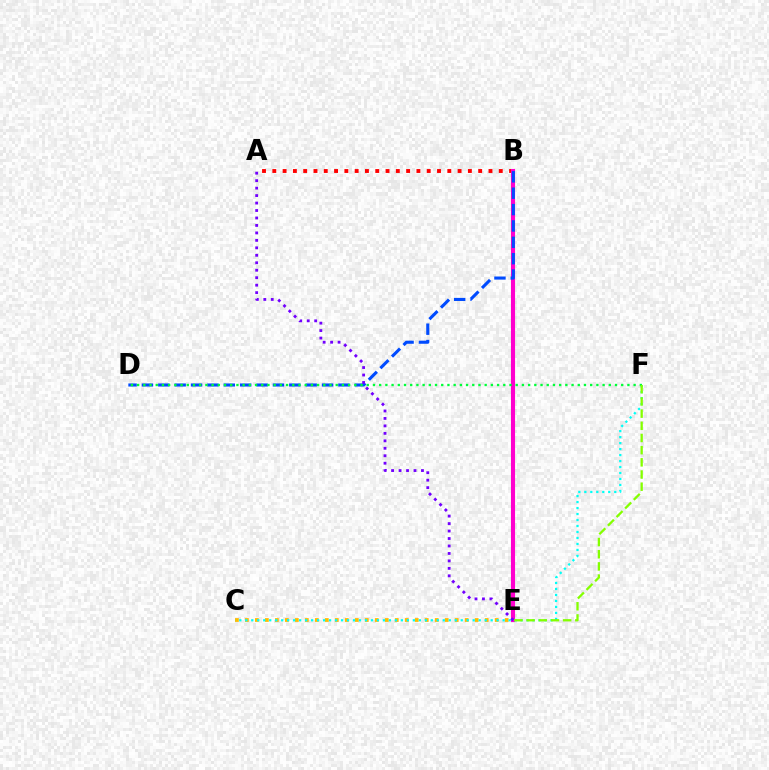{('C', 'E'): [{'color': '#ffbd00', 'line_style': 'dotted', 'thickness': 2.71}], ('A', 'B'): [{'color': '#ff0000', 'line_style': 'dotted', 'thickness': 2.8}], ('B', 'E'): [{'color': '#ff00cf', 'line_style': 'solid', 'thickness': 2.95}], ('C', 'F'): [{'color': '#00fff6', 'line_style': 'dotted', 'thickness': 1.63}], ('B', 'D'): [{'color': '#004bff', 'line_style': 'dashed', 'thickness': 2.22}], ('D', 'F'): [{'color': '#00ff39', 'line_style': 'dotted', 'thickness': 1.69}], ('A', 'E'): [{'color': '#7200ff', 'line_style': 'dotted', 'thickness': 2.03}], ('E', 'F'): [{'color': '#84ff00', 'line_style': 'dashed', 'thickness': 1.65}]}